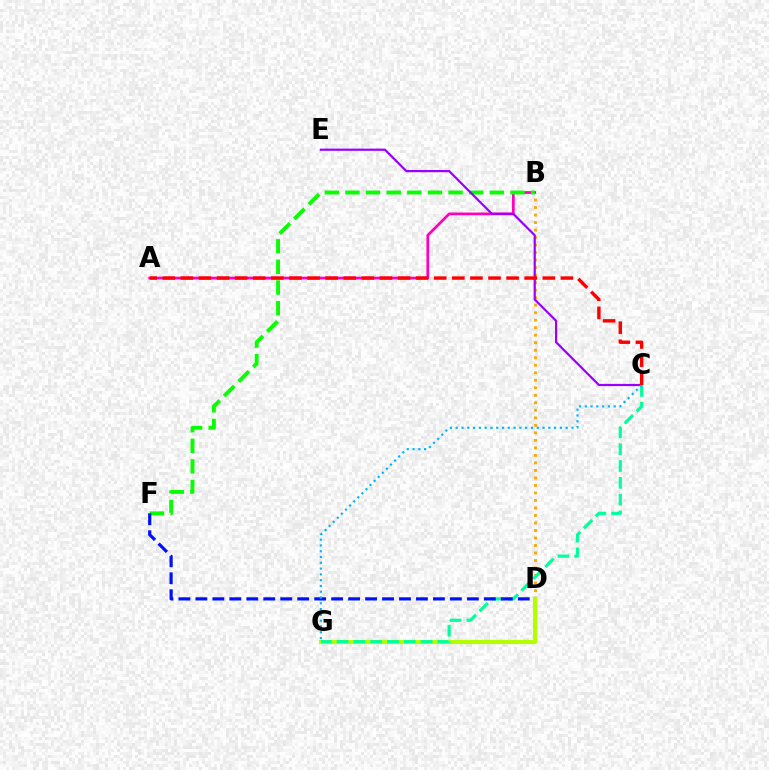{('A', 'B'): [{'color': '#ff00bd', 'line_style': 'solid', 'thickness': 1.96}], ('B', 'F'): [{'color': '#08ff00', 'line_style': 'dashed', 'thickness': 2.8}], ('B', 'D'): [{'color': '#ffa500', 'line_style': 'dotted', 'thickness': 2.04}], ('D', 'G'): [{'color': '#b3ff00', 'line_style': 'solid', 'thickness': 2.99}], ('C', 'E'): [{'color': '#9b00ff', 'line_style': 'solid', 'thickness': 1.59}], ('C', 'G'): [{'color': '#00ff9d', 'line_style': 'dashed', 'thickness': 2.28}, {'color': '#00b5ff', 'line_style': 'dotted', 'thickness': 1.57}], ('D', 'F'): [{'color': '#0010ff', 'line_style': 'dashed', 'thickness': 2.3}], ('A', 'C'): [{'color': '#ff0000', 'line_style': 'dashed', 'thickness': 2.46}]}